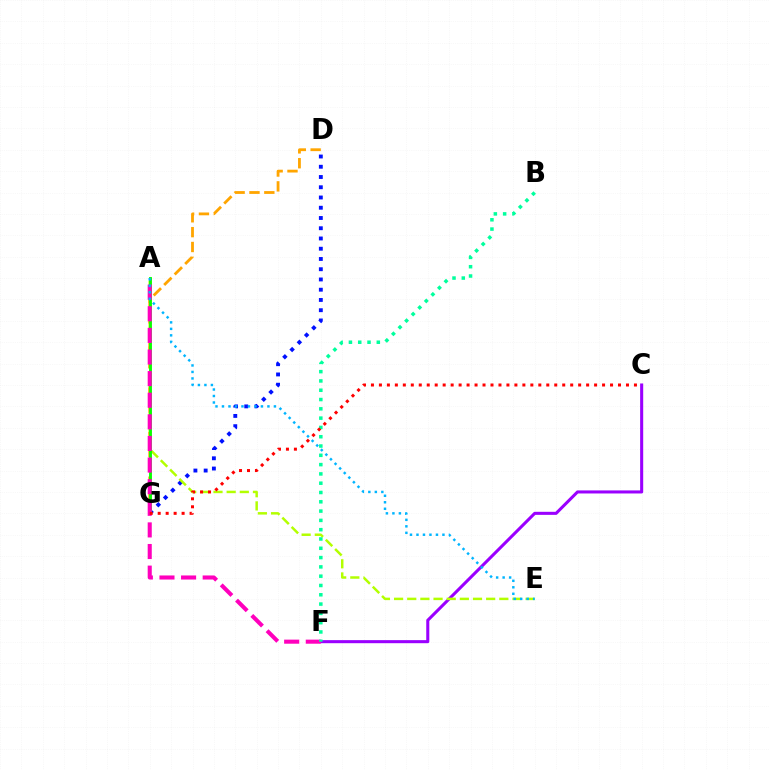{('D', 'G'): [{'color': '#0010ff', 'line_style': 'dotted', 'thickness': 2.78}, {'color': '#ffa500', 'line_style': 'dashed', 'thickness': 2.02}], ('C', 'F'): [{'color': '#9b00ff', 'line_style': 'solid', 'thickness': 2.2}], ('A', 'E'): [{'color': '#b3ff00', 'line_style': 'dashed', 'thickness': 1.79}, {'color': '#00b5ff', 'line_style': 'dotted', 'thickness': 1.76}], ('A', 'G'): [{'color': '#08ff00', 'line_style': 'solid', 'thickness': 2.08}], ('A', 'F'): [{'color': '#ff00bd', 'line_style': 'dashed', 'thickness': 2.94}], ('B', 'F'): [{'color': '#00ff9d', 'line_style': 'dotted', 'thickness': 2.53}], ('C', 'G'): [{'color': '#ff0000', 'line_style': 'dotted', 'thickness': 2.17}]}